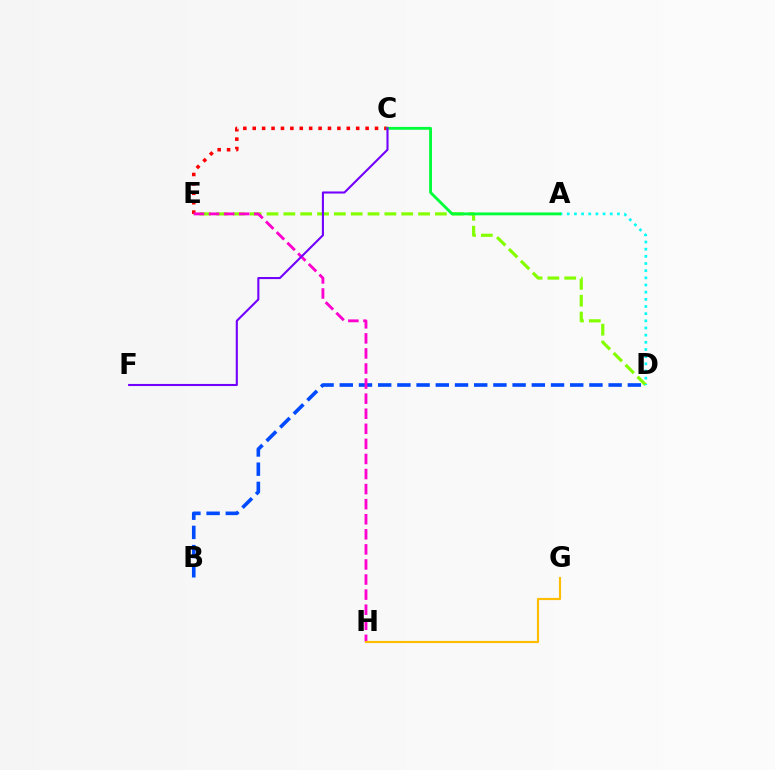{('B', 'D'): [{'color': '#004bff', 'line_style': 'dashed', 'thickness': 2.61}], ('D', 'E'): [{'color': '#84ff00', 'line_style': 'dashed', 'thickness': 2.29}], ('C', 'E'): [{'color': '#ff0000', 'line_style': 'dotted', 'thickness': 2.56}], ('E', 'H'): [{'color': '#ff00cf', 'line_style': 'dashed', 'thickness': 2.05}], ('G', 'H'): [{'color': '#ffbd00', 'line_style': 'solid', 'thickness': 1.54}], ('A', 'D'): [{'color': '#00fff6', 'line_style': 'dotted', 'thickness': 1.95}], ('A', 'C'): [{'color': '#00ff39', 'line_style': 'solid', 'thickness': 2.05}], ('C', 'F'): [{'color': '#7200ff', 'line_style': 'solid', 'thickness': 1.5}]}